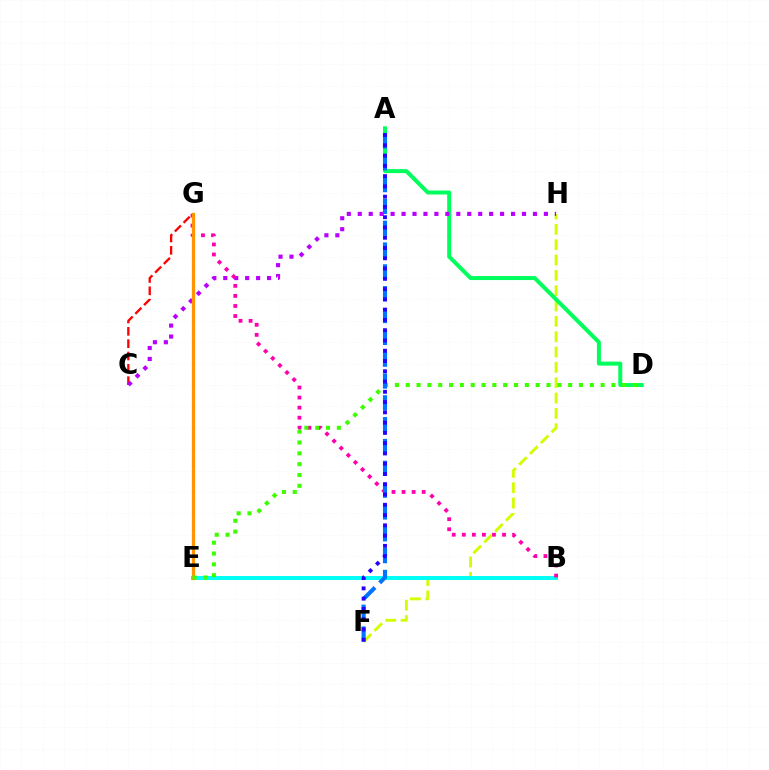{('F', 'H'): [{'color': '#d1ff00', 'line_style': 'dashed', 'thickness': 2.08}], ('C', 'G'): [{'color': '#ff0000', 'line_style': 'dashed', 'thickness': 1.68}], ('A', 'D'): [{'color': '#00ff5c', 'line_style': 'solid', 'thickness': 2.87}], ('B', 'E'): [{'color': '#00fff6', 'line_style': 'solid', 'thickness': 2.85}], ('C', 'H'): [{'color': '#b900ff', 'line_style': 'dotted', 'thickness': 2.97}], ('B', 'G'): [{'color': '#ff00ac', 'line_style': 'dotted', 'thickness': 2.73}], ('E', 'G'): [{'color': '#ff9400', 'line_style': 'solid', 'thickness': 2.34}], ('D', 'E'): [{'color': '#3dff00', 'line_style': 'dotted', 'thickness': 2.94}], ('A', 'F'): [{'color': '#0074ff', 'line_style': 'dashed', 'thickness': 2.96}, {'color': '#2500ff', 'line_style': 'dotted', 'thickness': 2.79}]}